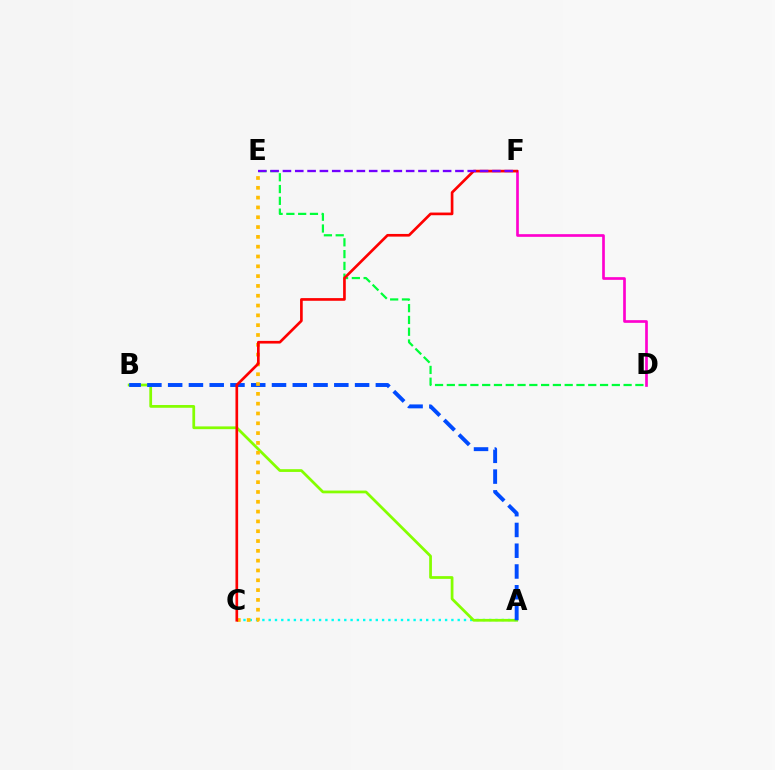{('A', 'C'): [{'color': '#00fff6', 'line_style': 'dotted', 'thickness': 1.71}], ('A', 'B'): [{'color': '#84ff00', 'line_style': 'solid', 'thickness': 1.98}, {'color': '#004bff', 'line_style': 'dashed', 'thickness': 2.82}], ('D', 'E'): [{'color': '#00ff39', 'line_style': 'dashed', 'thickness': 1.6}], ('C', 'E'): [{'color': '#ffbd00', 'line_style': 'dotted', 'thickness': 2.67}], ('D', 'F'): [{'color': '#ff00cf', 'line_style': 'solid', 'thickness': 1.93}], ('C', 'F'): [{'color': '#ff0000', 'line_style': 'solid', 'thickness': 1.92}], ('E', 'F'): [{'color': '#7200ff', 'line_style': 'dashed', 'thickness': 1.67}]}